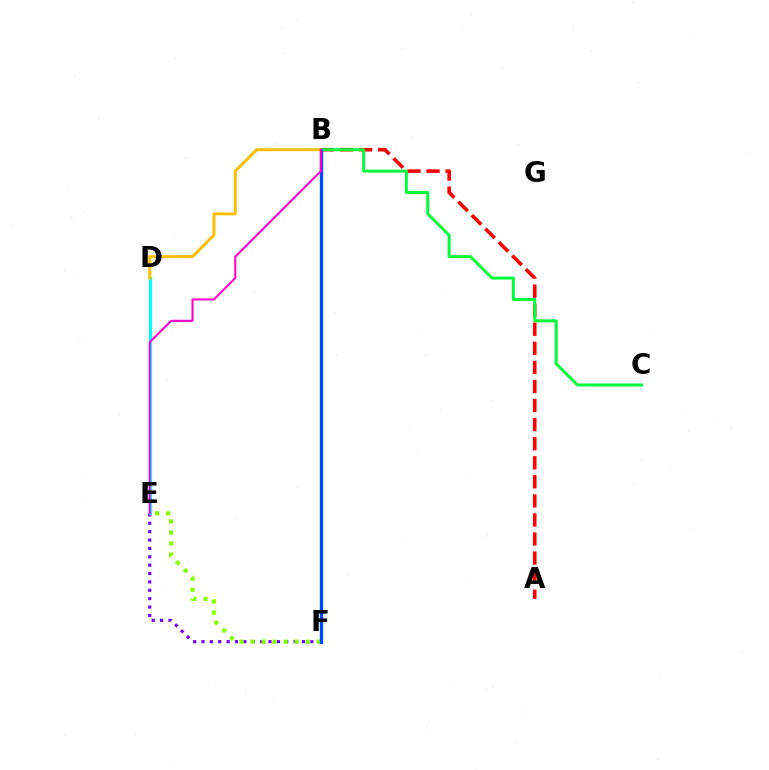{('A', 'B'): [{'color': '#ff0000', 'line_style': 'dashed', 'thickness': 2.59}], ('E', 'F'): [{'color': '#7200ff', 'line_style': 'dotted', 'thickness': 2.28}, {'color': '#84ff00', 'line_style': 'dotted', 'thickness': 3.0}], ('B', 'C'): [{'color': '#00ff39', 'line_style': 'solid', 'thickness': 2.13}], ('D', 'E'): [{'color': '#00fff6', 'line_style': 'solid', 'thickness': 2.28}], ('B', 'F'): [{'color': '#004bff', 'line_style': 'solid', 'thickness': 2.39}], ('B', 'D'): [{'color': '#ffbd00', 'line_style': 'solid', 'thickness': 2.12}], ('B', 'E'): [{'color': '#ff00cf', 'line_style': 'solid', 'thickness': 1.5}]}